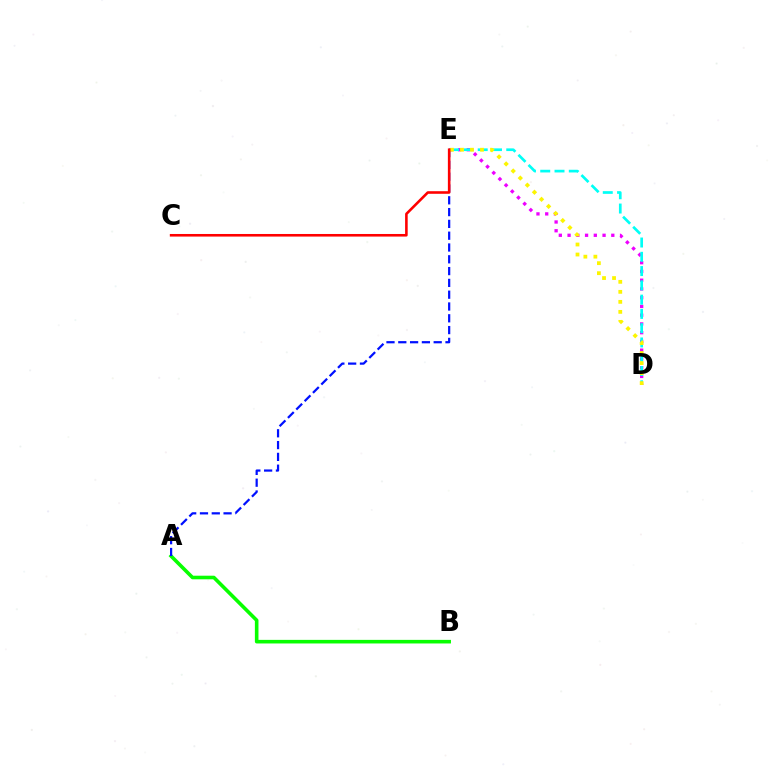{('A', 'B'): [{'color': '#08ff00', 'line_style': 'solid', 'thickness': 2.59}], ('A', 'E'): [{'color': '#0010ff', 'line_style': 'dashed', 'thickness': 1.6}], ('D', 'E'): [{'color': '#ee00ff', 'line_style': 'dotted', 'thickness': 2.38}, {'color': '#00fff6', 'line_style': 'dashed', 'thickness': 1.94}, {'color': '#fcf500', 'line_style': 'dotted', 'thickness': 2.72}], ('C', 'E'): [{'color': '#ff0000', 'line_style': 'solid', 'thickness': 1.87}]}